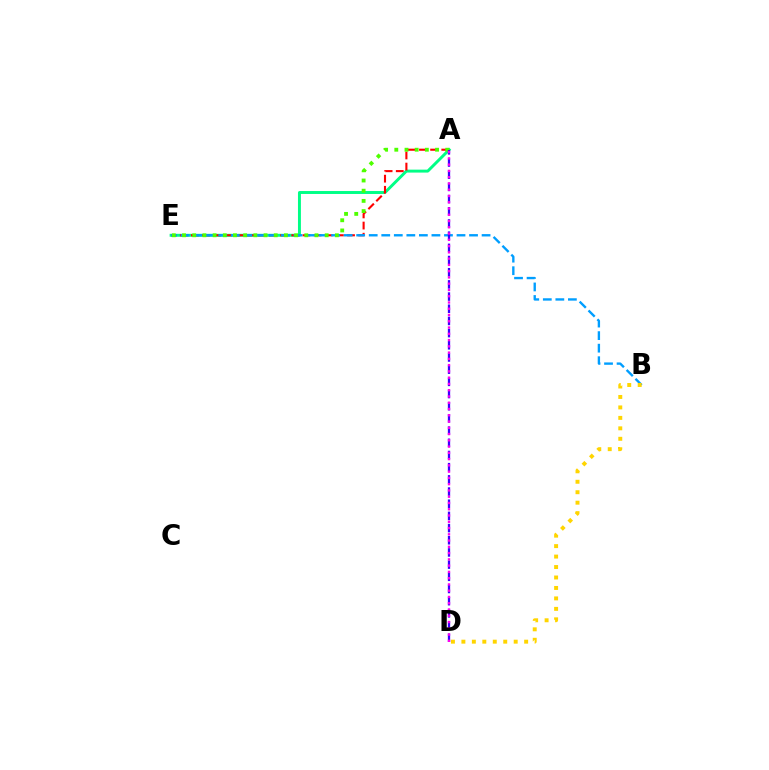{('A', 'E'): [{'color': '#00ff86', 'line_style': 'solid', 'thickness': 2.12}, {'color': '#ff0000', 'line_style': 'dashed', 'thickness': 1.51}, {'color': '#4fff00', 'line_style': 'dotted', 'thickness': 2.77}], ('B', 'E'): [{'color': '#009eff', 'line_style': 'dashed', 'thickness': 1.7}], ('A', 'D'): [{'color': '#3700ff', 'line_style': 'dashed', 'thickness': 1.66}, {'color': '#ff00ed', 'line_style': 'dotted', 'thickness': 1.7}], ('B', 'D'): [{'color': '#ffd500', 'line_style': 'dotted', 'thickness': 2.84}]}